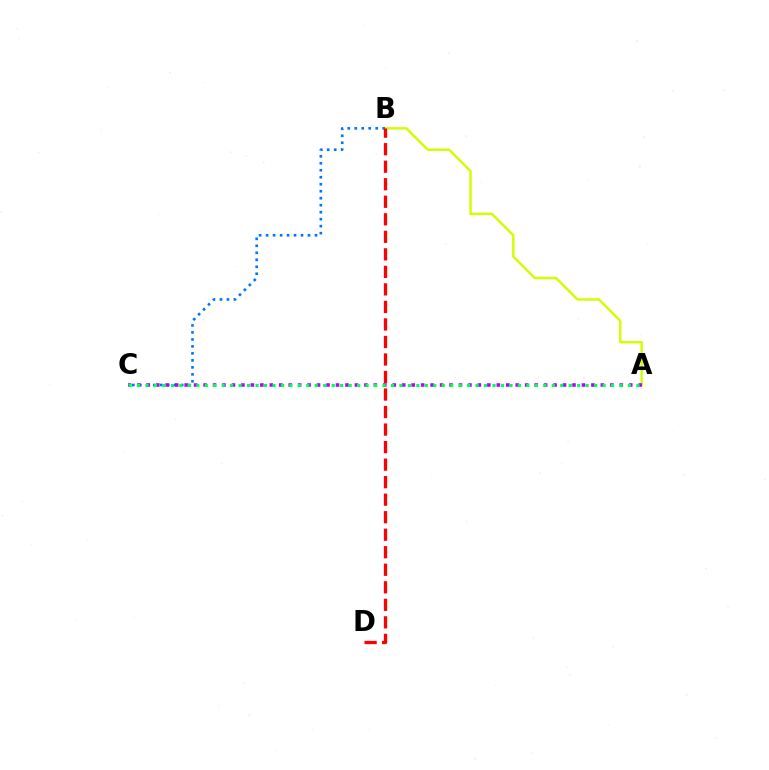{('A', 'B'): [{'color': '#d1ff00', 'line_style': 'solid', 'thickness': 1.75}], ('B', 'C'): [{'color': '#0074ff', 'line_style': 'dotted', 'thickness': 1.9}], ('A', 'C'): [{'color': '#b900ff', 'line_style': 'dotted', 'thickness': 2.57}, {'color': '#00ff5c', 'line_style': 'dotted', 'thickness': 2.3}], ('B', 'D'): [{'color': '#ff0000', 'line_style': 'dashed', 'thickness': 2.38}]}